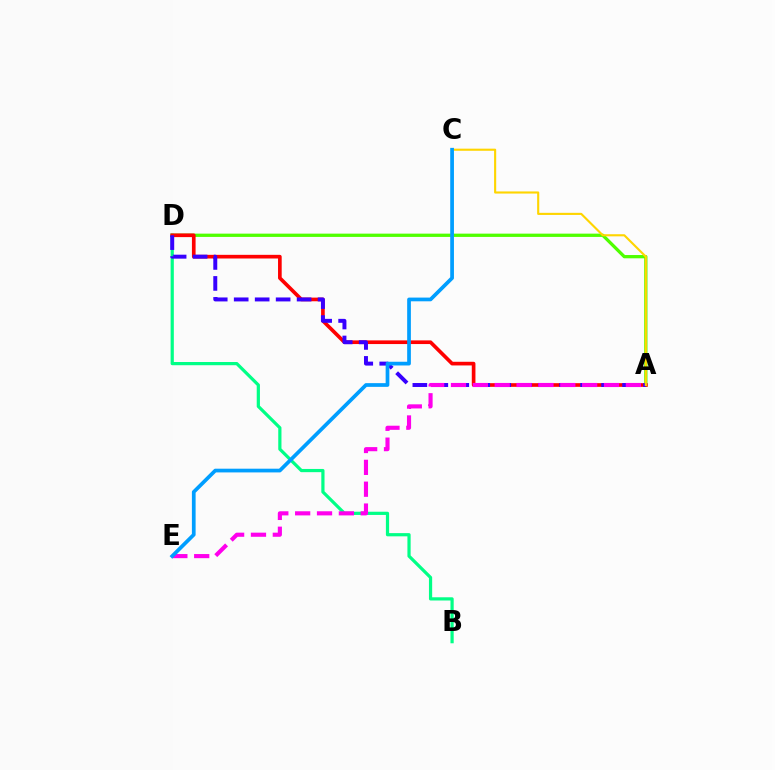{('A', 'D'): [{'color': '#4fff00', 'line_style': 'solid', 'thickness': 2.36}, {'color': '#ff0000', 'line_style': 'solid', 'thickness': 2.64}, {'color': '#3700ff', 'line_style': 'dashed', 'thickness': 2.85}], ('B', 'D'): [{'color': '#00ff86', 'line_style': 'solid', 'thickness': 2.31}], ('A', 'C'): [{'color': '#ffd500', 'line_style': 'solid', 'thickness': 1.53}], ('A', 'E'): [{'color': '#ff00ed', 'line_style': 'dashed', 'thickness': 2.97}], ('C', 'E'): [{'color': '#009eff', 'line_style': 'solid', 'thickness': 2.68}]}